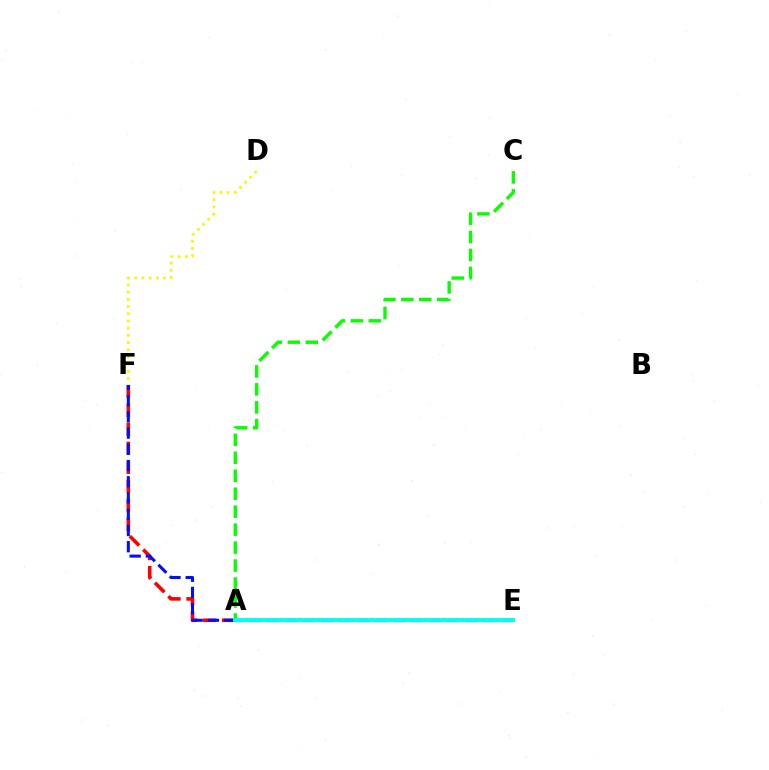{('A', 'F'): [{'color': '#ff0000', 'line_style': 'dashed', 'thickness': 2.58}, {'color': '#0010ff', 'line_style': 'dashed', 'thickness': 2.21}], ('A', 'E'): [{'color': '#ee00ff', 'line_style': 'dashed', 'thickness': 2.45}, {'color': '#00fff6', 'line_style': 'solid', 'thickness': 2.81}], ('A', 'C'): [{'color': '#08ff00', 'line_style': 'dashed', 'thickness': 2.44}], ('D', 'F'): [{'color': '#fcf500', 'line_style': 'dotted', 'thickness': 1.95}]}